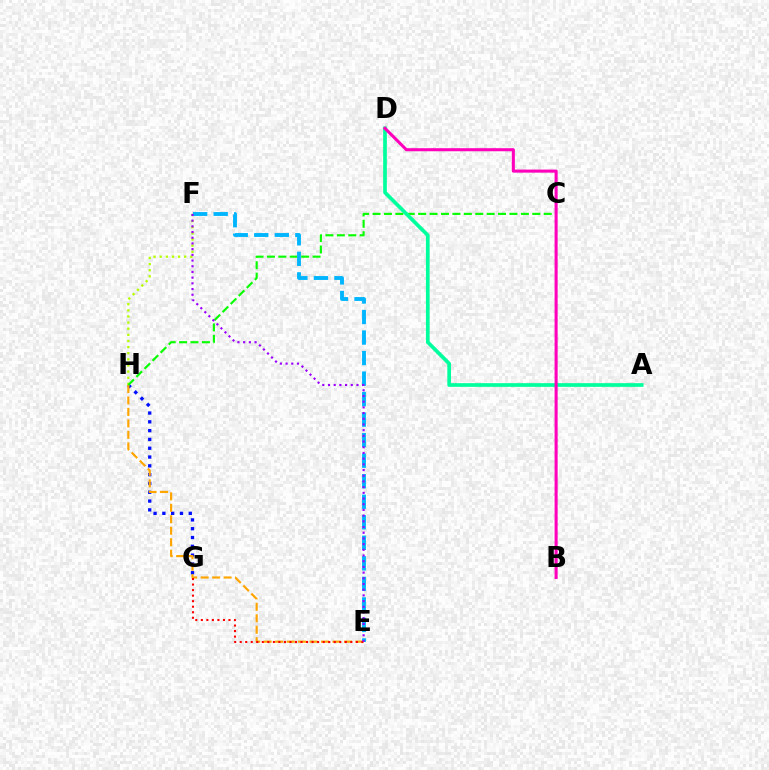{('G', 'H'): [{'color': '#0010ff', 'line_style': 'dotted', 'thickness': 2.39}], ('E', 'H'): [{'color': '#ffa500', 'line_style': 'dashed', 'thickness': 1.56}], ('F', 'H'): [{'color': '#b3ff00', 'line_style': 'dotted', 'thickness': 1.66}], ('C', 'H'): [{'color': '#08ff00', 'line_style': 'dashed', 'thickness': 1.55}], ('A', 'D'): [{'color': '#00ff9d', 'line_style': 'solid', 'thickness': 2.67}], ('B', 'D'): [{'color': '#ff00bd', 'line_style': 'solid', 'thickness': 2.21}], ('E', 'F'): [{'color': '#00b5ff', 'line_style': 'dashed', 'thickness': 2.79}, {'color': '#9b00ff', 'line_style': 'dotted', 'thickness': 1.55}], ('E', 'G'): [{'color': '#ff0000', 'line_style': 'dotted', 'thickness': 1.5}]}